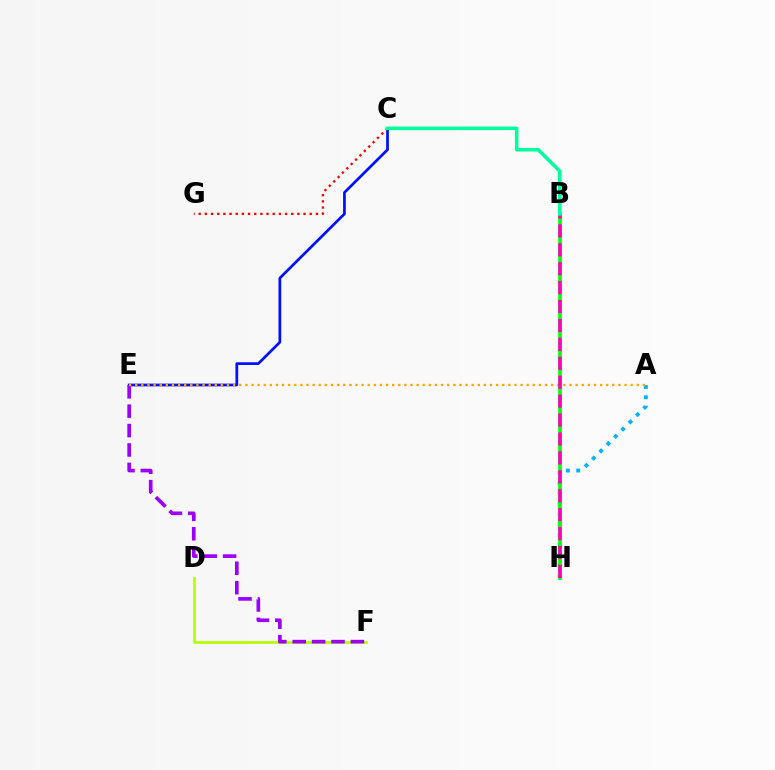{('C', 'E'): [{'color': '#0010ff', 'line_style': 'solid', 'thickness': 1.96}], ('D', 'F'): [{'color': '#b3ff00', 'line_style': 'solid', 'thickness': 1.93}], ('E', 'F'): [{'color': '#9b00ff', 'line_style': 'dashed', 'thickness': 2.64}], ('A', 'H'): [{'color': '#00b5ff', 'line_style': 'dotted', 'thickness': 2.8}], ('A', 'E'): [{'color': '#ffa500', 'line_style': 'dotted', 'thickness': 1.66}], ('B', 'H'): [{'color': '#08ff00', 'line_style': 'solid', 'thickness': 2.66}, {'color': '#ff00bd', 'line_style': 'dashed', 'thickness': 2.57}], ('C', 'G'): [{'color': '#ff0000', 'line_style': 'dotted', 'thickness': 1.68}], ('B', 'C'): [{'color': '#00ff9d', 'line_style': 'solid', 'thickness': 2.55}]}